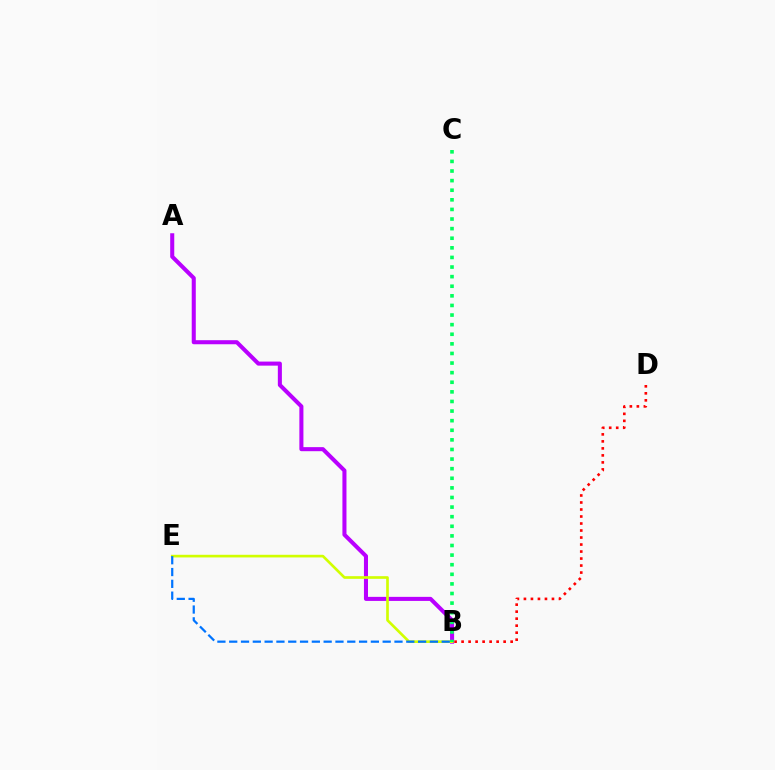{('A', 'B'): [{'color': '#b900ff', 'line_style': 'solid', 'thickness': 2.92}], ('B', 'D'): [{'color': '#ff0000', 'line_style': 'dotted', 'thickness': 1.9}], ('B', 'E'): [{'color': '#d1ff00', 'line_style': 'solid', 'thickness': 1.91}, {'color': '#0074ff', 'line_style': 'dashed', 'thickness': 1.6}], ('B', 'C'): [{'color': '#00ff5c', 'line_style': 'dotted', 'thickness': 2.61}]}